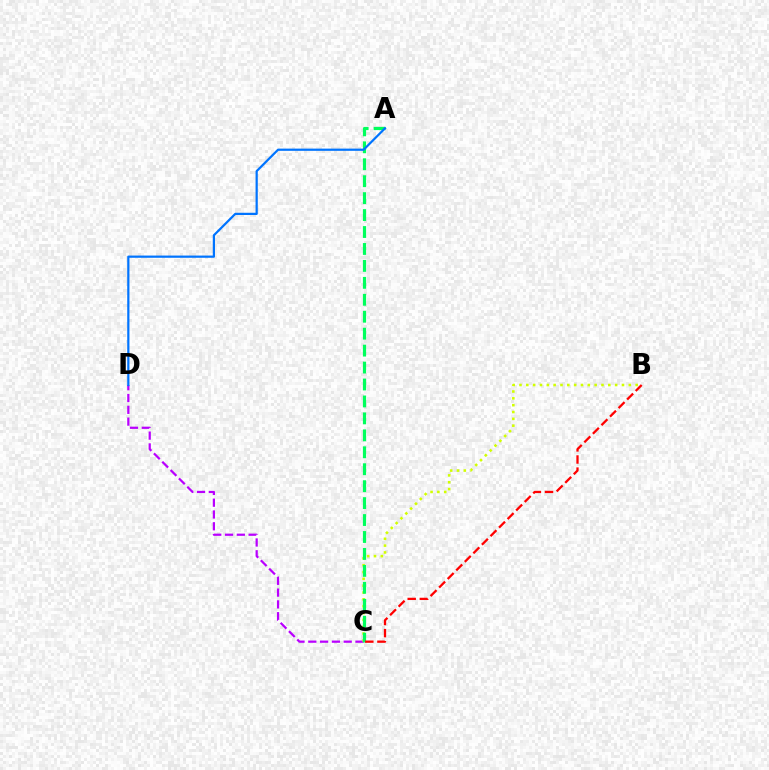{('C', 'D'): [{'color': '#b900ff', 'line_style': 'dashed', 'thickness': 1.6}], ('B', 'C'): [{'color': '#d1ff00', 'line_style': 'dotted', 'thickness': 1.86}, {'color': '#ff0000', 'line_style': 'dashed', 'thickness': 1.64}], ('A', 'C'): [{'color': '#00ff5c', 'line_style': 'dashed', 'thickness': 2.3}], ('A', 'D'): [{'color': '#0074ff', 'line_style': 'solid', 'thickness': 1.6}]}